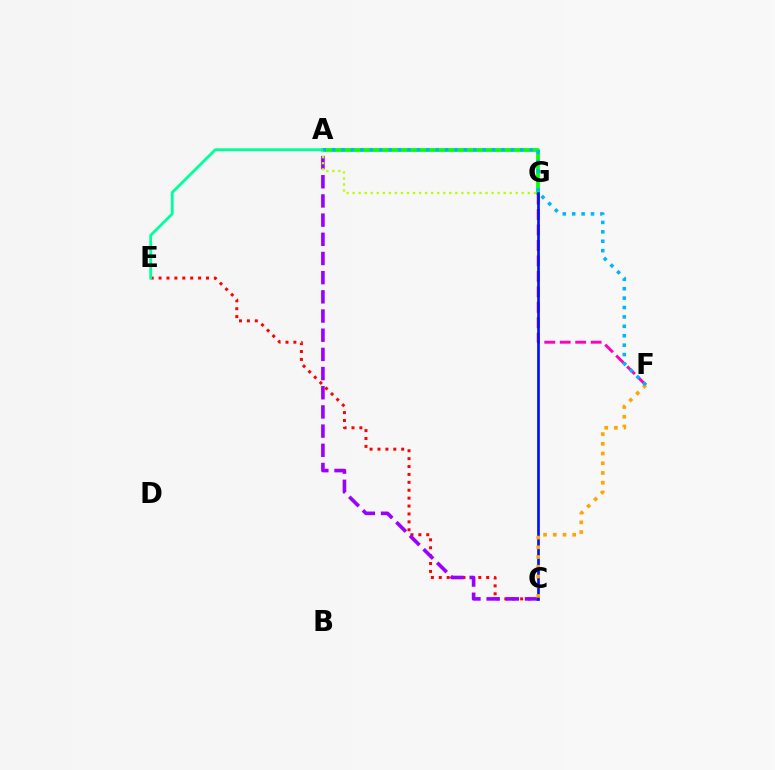{('A', 'G'): [{'color': '#08ff00', 'line_style': 'solid', 'thickness': 2.68}, {'color': '#b3ff00', 'line_style': 'dotted', 'thickness': 1.64}], ('F', 'G'): [{'color': '#ff00bd', 'line_style': 'dashed', 'thickness': 2.1}], ('C', 'E'): [{'color': '#ff0000', 'line_style': 'dotted', 'thickness': 2.15}], ('A', 'C'): [{'color': '#9b00ff', 'line_style': 'dashed', 'thickness': 2.61}], ('A', 'E'): [{'color': '#00ff9d', 'line_style': 'solid', 'thickness': 2.04}], ('C', 'G'): [{'color': '#0010ff', 'line_style': 'solid', 'thickness': 1.93}], ('C', 'F'): [{'color': '#ffa500', 'line_style': 'dotted', 'thickness': 2.64}], ('A', 'F'): [{'color': '#00b5ff', 'line_style': 'dotted', 'thickness': 2.56}]}